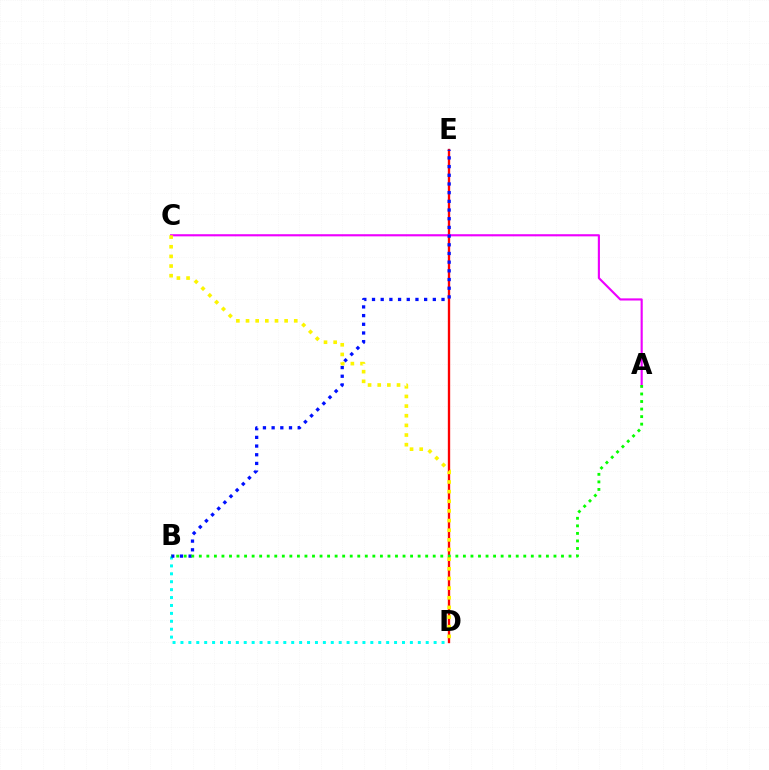{('B', 'D'): [{'color': '#00fff6', 'line_style': 'dotted', 'thickness': 2.15}], ('D', 'E'): [{'color': '#ff0000', 'line_style': 'solid', 'thickness': 1.69}], ('A', 'C'): [{'color': '#ee00ff', 'line_style': 'solid', 'thickness': 1.54}], ('B', 'E'): [{'color': '#0010ff', 'line_style': 'dotted', 'thickness': 2.36}], ('A', 'B'): [{'color': '#08ff00', 'line_style': 'dotted', 'thickness': 2.05}], ('C', 'D'): [{'color': '#fcf500', 'line_style': 'dotted', 'thickness': 2.62}]}